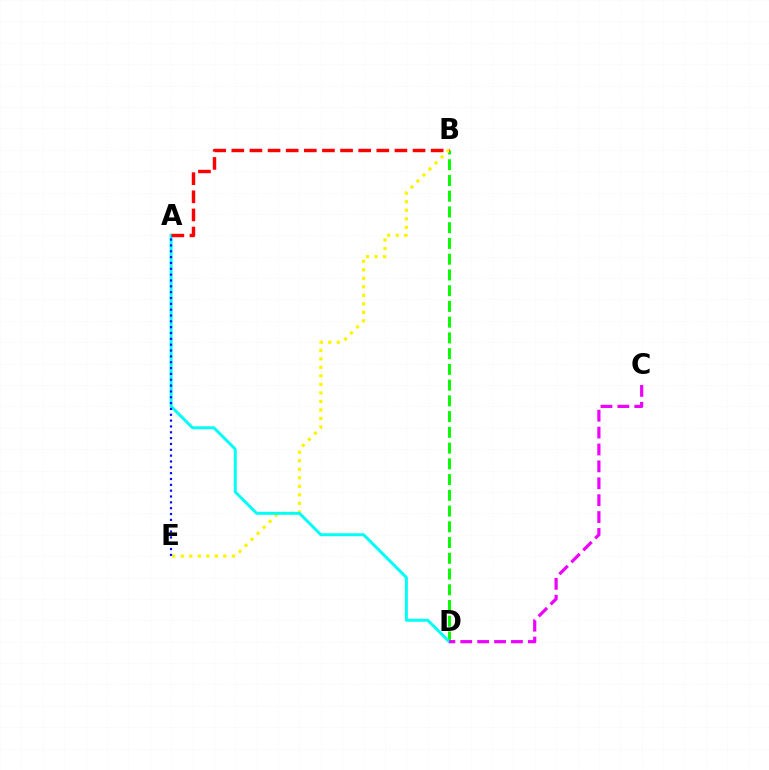{('B', 'D'): [{'color': '#08ff00', 'line_style': 'dashed', 'thickness': 2.14}], ('B', 'E'): [{'color': '#fcf500', 'line_style': 'dotted', 'thickness': 2.32}], ('A', 'D'): [{'color': '#00fff6', 'line_style': 'solid', 'thickness': 2.13}], ('A', 'B'): [{'color': '#ff0000', 'line_style': 'dashed', 'thickness': 2.46}], ('A', 'E'): [{'color': '#0010ff', 'line_style': 'dotted', 'thickness': 1.59}], ('C', 'D'): [{'color': '#ee00ff', 'line_style': 'dashed', 'thickness': 2.3}]}